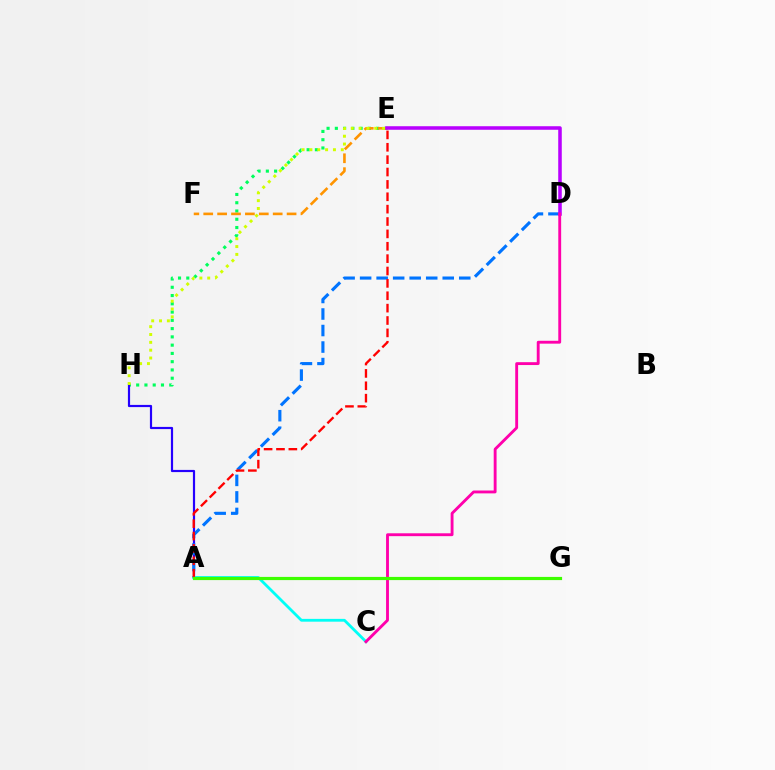{('E', 'H'): [{'color': '#00ff5c', 'line_style': 'dotted', 'thickness': 2.25}, {'color': '#d1ff00', 'line_style': 'dotted', 'thickness': 2.13}], ('A', 'H'): [{'color': '#2500ff', 'line_style': 'solid', 'thickness': 1.58}], ('A', 'D'): [{'color': '#0074ff', 'line_style': 'dashed', 'thickness': 2.24}], ('E', 'F'): [{'color': '#ff9400', 'line_style': 'dashed', 'thickness': 1.89}], ('A', 'C'): [{'color': '#00fff6', 'line_style': 'solid', 'thickness': 2.02}], ('A', 'E'): [{'color': '#ff0000', 'line_style': 'dashed', 'thickness': 1.68}], ('D', 'E'): [{'color': '#b900ff', 'line_style': 'solid', 'thickness': 2.55}], ('C', 'D'): [{'color': '#ff00ac', 'line_style': 'solid', 'thickness': 2.06}], ('A', 'G'): [{'color': '#3dff00', 'line_style': 'solid', 'thickness': 2.29}]}